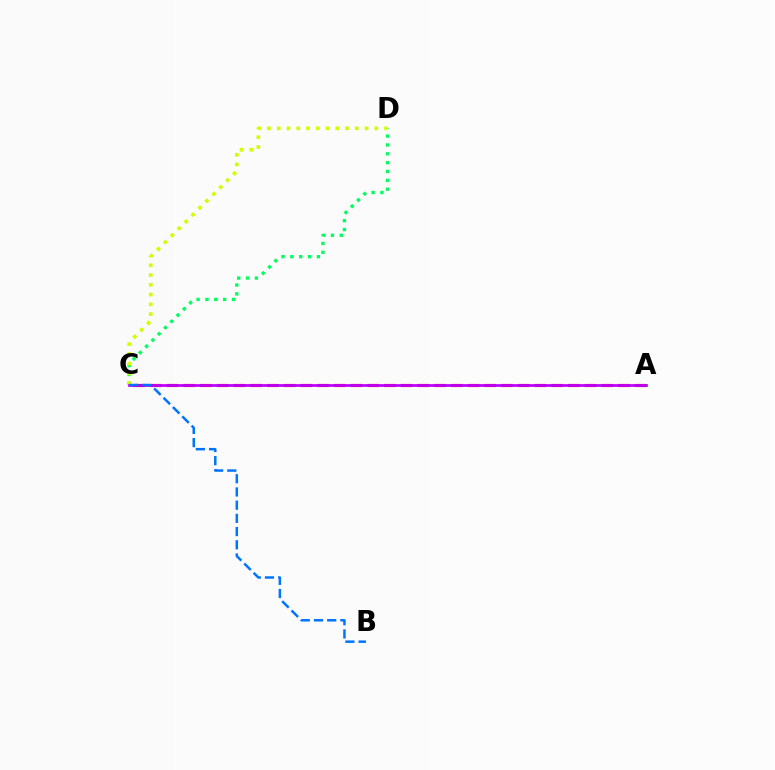{('C', 'D'): [{'color': '#00ff5c', 'line_style': 'dotted', 'thickness': 2.41}, {'color': '#d1ff00', 'line_style': 'dotted', 'thickness': 2.65}], ('A', 'C'): [{'color': '#ff0000', 'line_style': 'dashed', 'thickness': 2.27}, {'color': '#b900ff', 'line_style': 'solid', 'thickness': 1.95}], ('B', 'C'): [{'color': '#0074ff', 'line_style': 'dashed', 'thickness': 1.79}]}